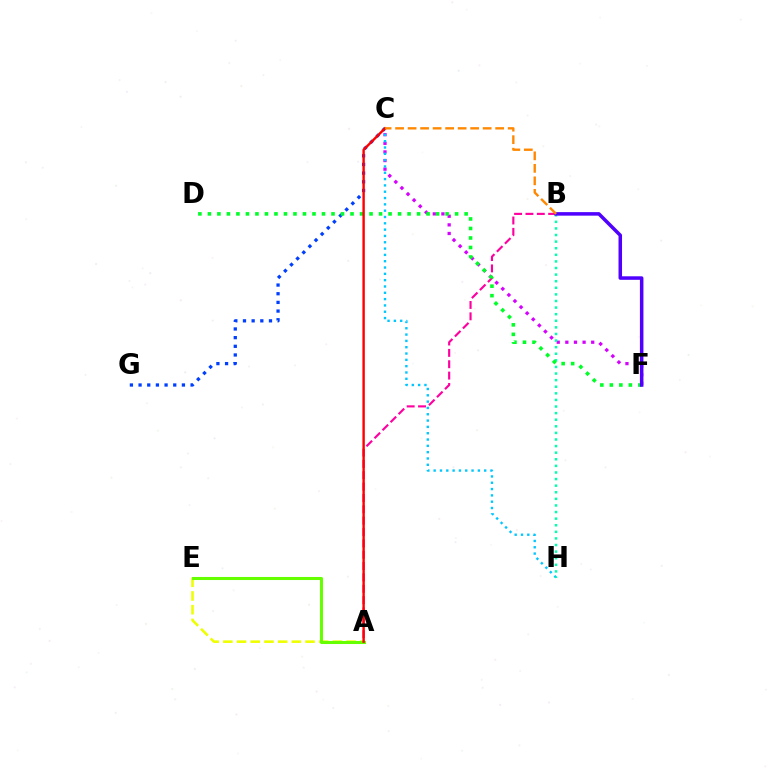{('C', 'F'): [{'color': '#d600ff', 'line_style': 'dotted', 'thickness': 2.34}], ('A', 'B'): [{'color': '#ff00a0', 'line_style': 'dashed', 'thickness': 1.54}], ('C', 'H'): [{'color': '#00c7ff', 'line_style': 'dotted', 'thickness': 1.72}], ('C', 'G'): [{'color': '#003fff', 'line_style': 'dotted', 'thickness': 2.36}], ('B', 'H'): [{'color': '#00ffaf', 'line_style': 'dotted', 'thickness': 1.79}], ('D', 'F'): [{'color': '#00ff27', 'line_style': 'dotted', 'thickness': 2.58}], ('A', 'E'): [{'color': '#eeff00', 'line_style': 'dashed', 'thickness': 1.86}, {'color': '#66ff00', 'line_style': 'solid', 'thickness': 2.2}], ('A', 'C'): [{'color': '#ff0000', 'line_style': 'solid', 'thickness': 1.74}], ('B', 'F'): [{'color': '#4f00ff', 'line_style': 'solid', 'thickness': 2.53}], ('B', 'C'): [{'color': '#ff8800', 'line_style': 'dashed', 'thickness': 1.7}]}